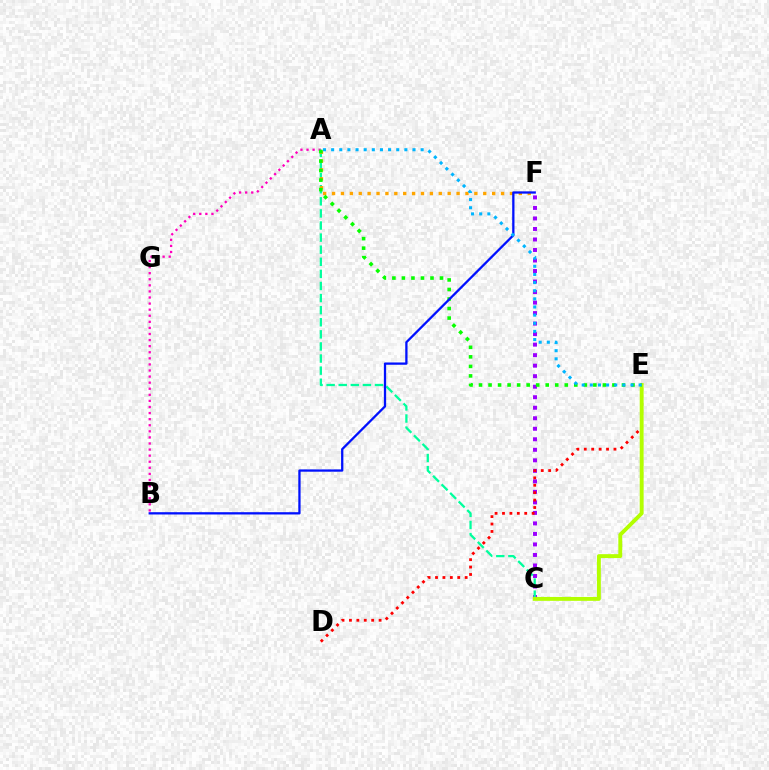{('C', 'F'): [{'color': '#9b00ff', 'line_style': 'dotted', 'thickness': 2.86}], ('D', 'E'): [{'color': '#ff0000', 'line_style': 'dotted', 'thickness': 2.01}], ('A', 'B'): [{'color': '#ff00bd', 'line_style': 'dotted', 'thickness': 1.65}], ('A', 'C'): [{'color': '#00ff9d', 'line_style': 'dashed', 'thickness': 1.64}], ('A', 'F'): [{'color': '#ffa500', 'line_style': 'dotted', 'thickness': 2.42}], ('C', 'E'): [{'color': '#b3ff00', 'line_style': 'solid', 'thickness': 2.8}], ('A', 'E'): [{'color': '#08ff00', 'line_style': 'dotted', 'thickness': 2.59}, {'color': '#00b5ff', 'line_style': 'dotted', 'thickness': 2.21}], ('B', 'F'): [{'color': '#0010ff', 'line_style': 'solid', 'thickness': 1.65}]}